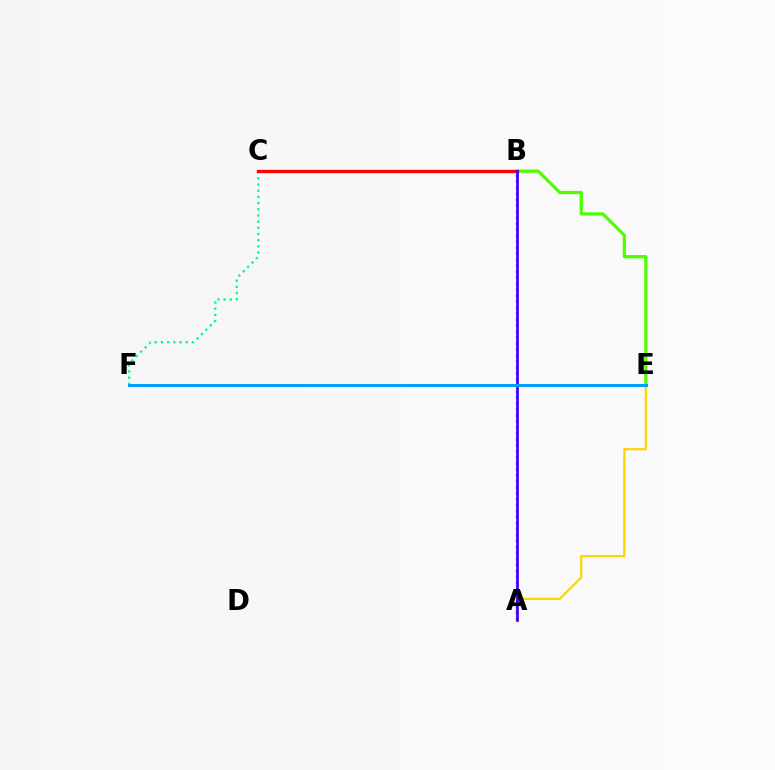{('A', 'E'): [{'color': '#ffd500', 'line_style': 'solid', 'thickness': 1.59}], ('A', 'B'): [{'color': '#ff00ed', 'line_style': 'dotted', 'thickness': 1.63}, {'color': '#3700ff', 'line_style': 'solid', 'thickness': 1.95}], ('B', 'E'): [{'color': '#4fff00', 'line_style': 'solid', 'thickness': 2.34}], ('C', 'F'): [{'color': '#00ff86', 'line_style': 'dotted', 'thickness': 1.68}], ('B', 'C'): [{'color': '#ff0000', 'line_style': 'solid', 'thickness': 2.38}], ('E', 'F'): [{'color': '#009eff', 'line_style': 'solid', 'thickness': 2.14}]}